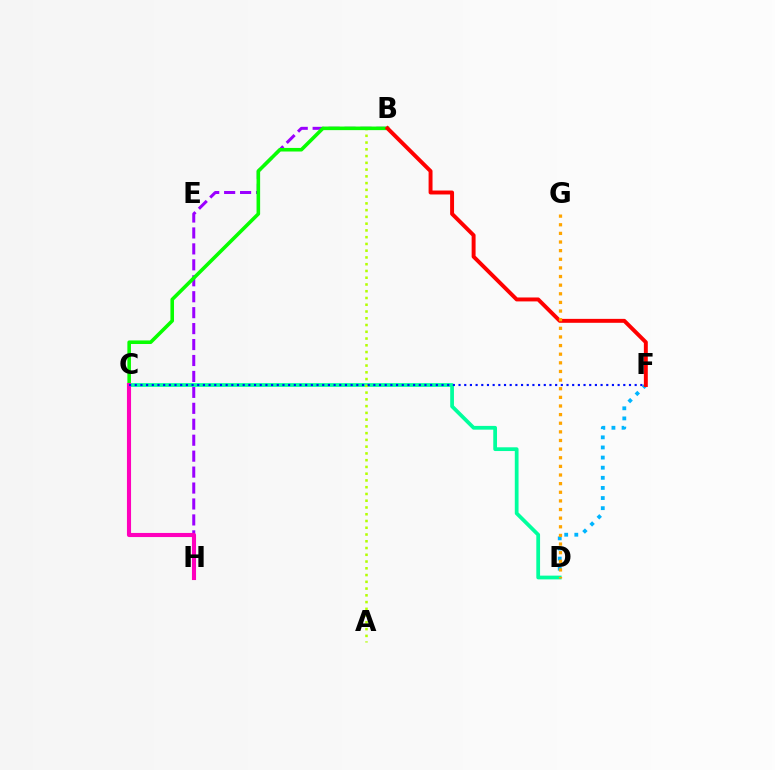{('D', 'F'): [{'color': '#00b5ff', 'line_style': 'dotted', 'thickness': 2.75}], ('B', 'H'): [{'color': '#9b00ff', 'line_style': 'dashed', 'thickness': 2.17}], ('C', 'D'): [{'color': '#00ff9d', 'line_style': 'solid', 'thickness': 2.7}], ('A', 'B'): [{'color': '#b3ff00', 'line_style': 'dotted', 'thickness': 1.84}], ('B', 'C'): [{'color': '#08ff00', 'line_style': 'solid', 'thickness': 2.58}], ('B', 'F'): [{'color': '#ff0000', 'line_style': 'solid', 'thickness': 2.83}], ('C', 'H'): [{'color': '#ff00bd', 'line_style': 'solid', 'thickness': 2.95}], ('C', 'F'): [{'color': '#0010ff', 'line_style': 'dotted', 'thickness': 1.54}], ('D', 'G'): [{'color': '#ffa500', 'line_style': 'dotted', 'thickness': 2.34}]}